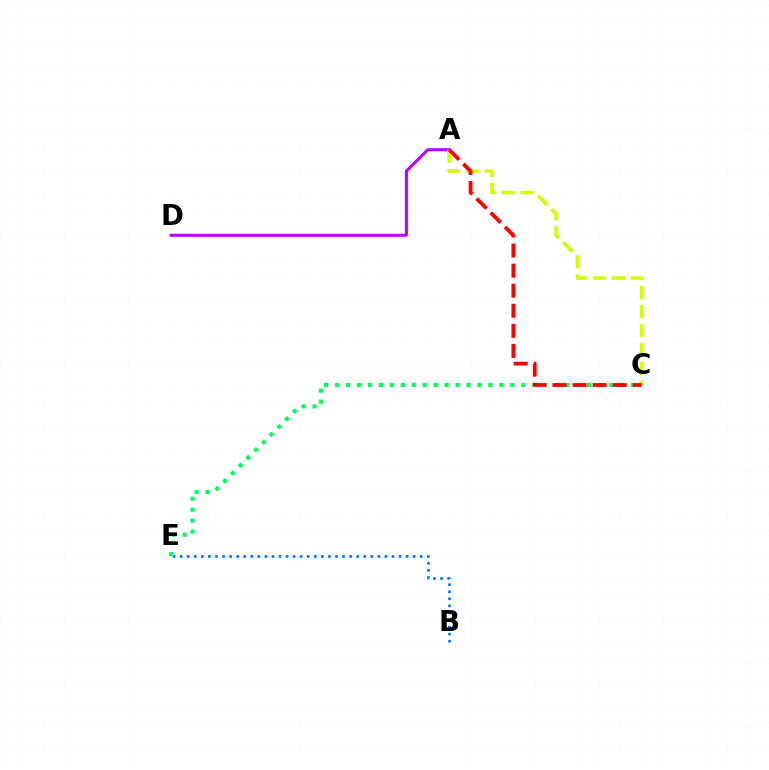{('B', 'E'): [{'color': '#0074ff', 'line_style': 'dotted', 'thickness': 1.92}], ('C', 'E'): [{'color': '#00ff5c', 'line_style': 'dotted', 'thickness': 2.98}], ('A', 'D'): [{'color': '#b900ff', 'line_style': 'solid', 'thickness': 2.18}], ('A', 'C'): [{'color': '#d1ff00', 'line_style': 'dashed', 'thickness': 2.58}, {'color': '#ff0000', 'line_style': 'dashed', 'thickness': 2.73}]}